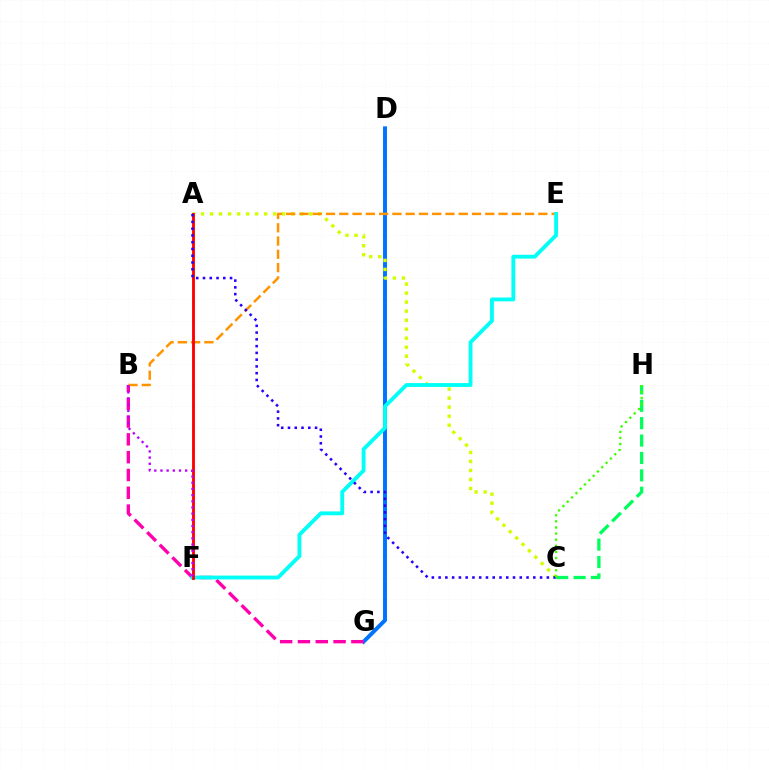{('D', 'G'): [{'color': '#0074ff', 'line_style': 'solid', 'thickness': 2.84}], ('A', 'C'): [{'color': '#d1ff00', 'line_style': 'dotted', 'thickness': 2.45}, {'color': '#2500ff', 'line_style': 'dotted', 'thickness': 1.84}], ('B', 'G'): [{'color': '#ff00ac', 'line_style': 'dashed', 'thickness': 2.42}], ('B', 'E'): [{'color': '#ff9400', 'line_style': 'dashed', 'thickness': 1.8}], ('E', 'F'): [{'color': '#00fff6', 'line_style': 'solid', 'thickness': 2.76}], ('A', 'F'): [{'color': '#ff0000', 'line_style': 'solid', 'thickness': 2.06}], ('C', 'H'): [{'color': '#00ff5c', 'line_style': 'dashed', 'thickness': 2.36}, {'color': '#3dff00', 'line_style': 'dotted', 'thickness': 1.66}], ('B', 'F'): [{'color': '#b900ff', 'line_style': 'dotted', 'thickness': 1.68}]}